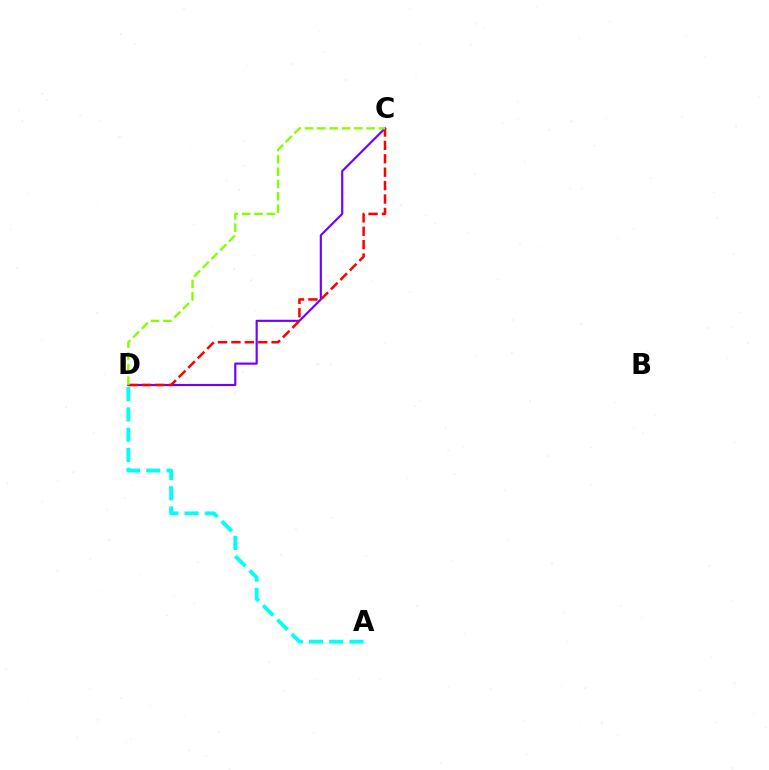{('C', 'D'): [{'color': '#7200ff', 'line_style': 'solid', 'thickness': 1.55}, {'color': '#ff0000', 'line_style': 'dashed', 'thickness': 1.82}, {'color': '#84ff00', 'line_style': 'dashed', 'thickness': 1.68}], ('A', 'D'): [{'color': '#00fff6', 'line_style': 'dashed', 'thickness': 2.75}]}